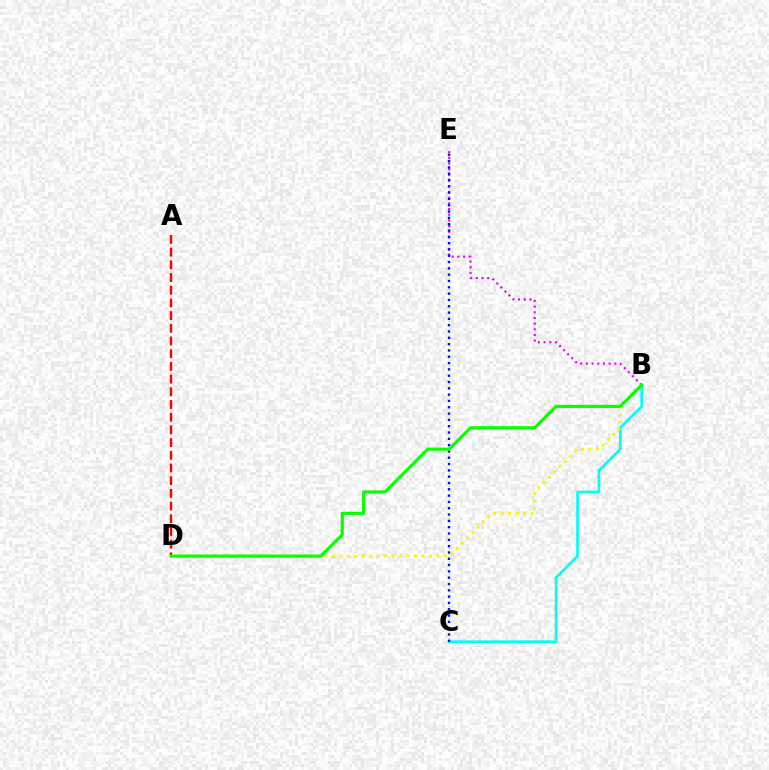{('B', 'E'): [{'color': '#ee00ff', 'line_style': 'dotted', 'thickness': 1.54}], ('B', 'C'): [{'color': '#00fff6', 'line_style': 'solid', 'thickness': 1.89}], ('B', 'D'): [{'color': '#fcf500', 'line_style': 'dotted', 'thickness': 2.03}, {'color': '#08ff00', 'line_style': 'solid', 'thickness': 2.27}], ('A', 'D'): [{'color': '#ff0000', 'line_style': 'dashed', 'thickness': 1.72}], ('C', 'E'): [{'color': '#0010ff', 'line_style': 'dotted', 'thickness': 1.72}]}